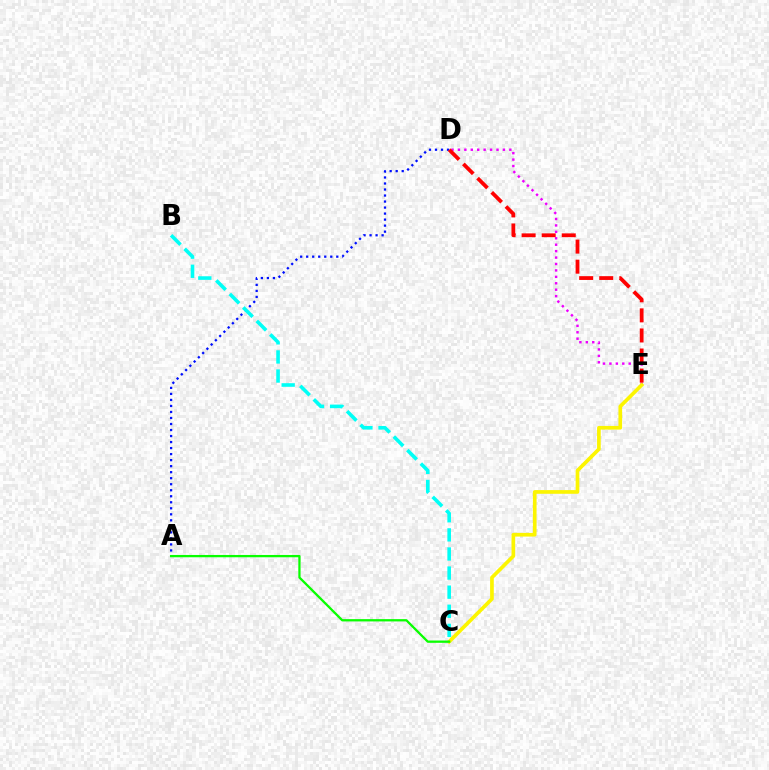{('D', 'E'): [{'color': '#ee00ff', 'line_style': 'dotted', 'thickness': 1.75}, {'color': '#ff0000', 'line_style': 'dashed', 'thickness': 2.73}], ('A', 'D'): [{'color': '#0010ff', 'line_style': 'dotted', 'thickness': 1.64}], ('C', 'E'): [{'color': '#fcf500', 'line_style': 'solid', 'thickness': 2.65}], ('A', 'C'): [{'color': '#08ff00', 'line_style': 'solid', 'thickness': 1.65}], ('B', 'C'): [{'color': '#00fff6', 'line_style': 'dashed', 'thickness': 2.59}]}